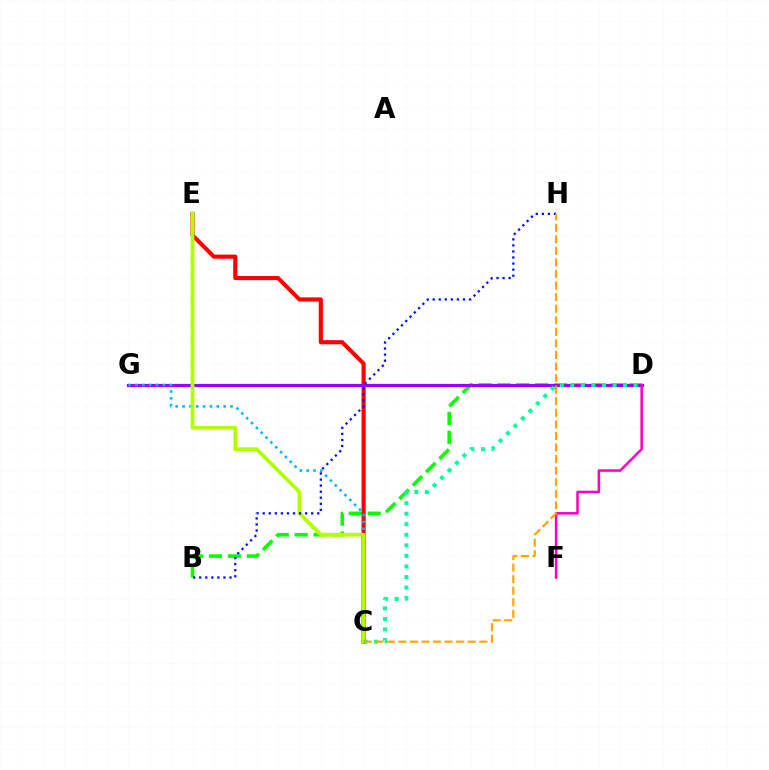{('B', 'D'): [{'color': '#08ff00', 'line_style': 'dashed', 'thickness': 2.57}], ('C', 'E'): [{'color': '#ff0000', 'line_style': 'solid', 'thickness': 2.96}, {'color': '#b3ff00', 'line_style': 'solid', 'thickness': 2.71}], ('D', 'G'): [{'color': '#9b00ff', 'line_style': 'solid', 'thickness': 2.3}], ('C', 'G'): [{'color': '#00b5ff', 'line_style': 'dotted', 'thickness': 1.86}], ('D', 'F'): [{'color': '#ff00bd', 'line_style': 'solid', 'thickness': 1.82}], ('B', 'H'): [{'color': '#0010ff', 'line_style': 'dotted', 'thickness': 1.65}], ('C', 'D'): [{'color': '#00ff9d', 'line_style': 'dotted', 'thickness': 2.87}], ('C', 'H'): [{'color': '#ffa500', 'line_style': 'dashed', 'thickness': 1.57}]}